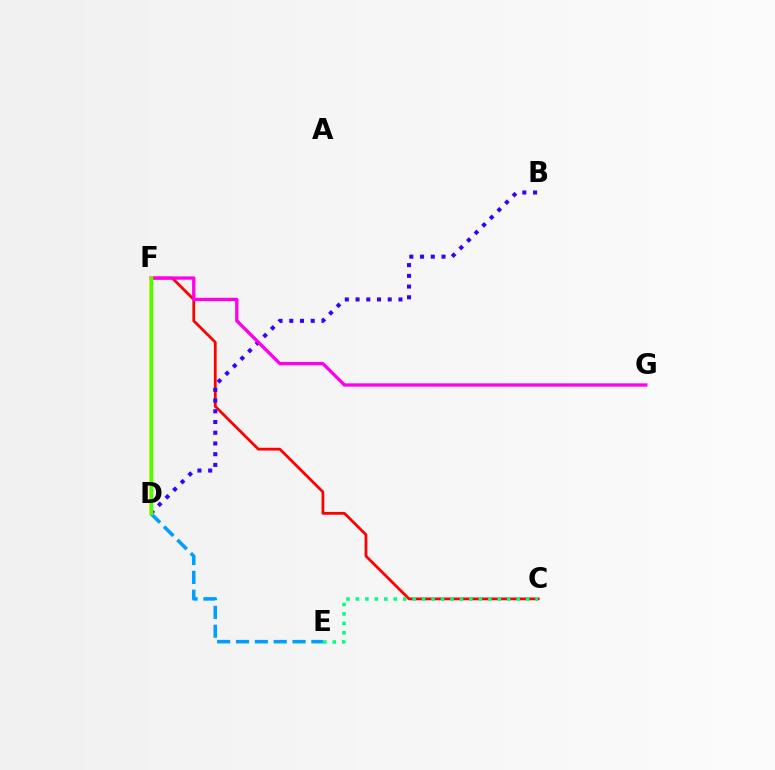{('C', 'F'): [{'color': '#ff0000', 'line_style': 'solid', 'thickness': 1.99}], ('C', 'E'): [{'color': '#00ff86', 'line_style': 'dotted', 'thickness': 2.57}], ('B', 'D'): [{'color': '#3700ff', 'line_style': 'dotted', 'thickness': 2.91}], ('D', 'E'): [{'color': '#009eff', 'line_style': 'dashed', 'thickness': 2.56}], ('F', 'G'): [{'color': '#ff00ed', 'line_style': 'solid', 'thickness': 2.38}], ('D', 'F'): [{'color': '#ffd500', 'line_style': 'solid', 'thickness': 2.55}, {'color': '#4fff00', 'line_style': 'solid', 'thickness': 2.5}]}